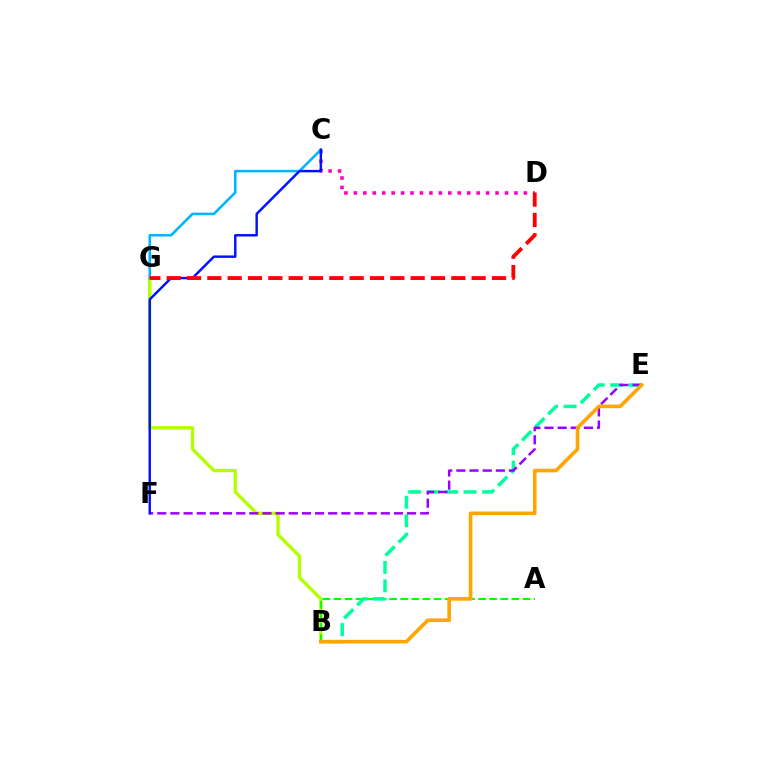{('B', 'G'): [{'color': '#b3ff00', 'line_style': 'solid', 'thickness': 2.42}], ('A', 'B'): [{'color': '#08ff00', 'line_style': 'dashed', 'thickness': 1.51}], ('C', 'D'): [{'color': '#ff00bd', 'line_style': 'dotted', 'thickness': 2.57}], ('B', 'E'): [{'color': '#00ff9d', 'line_style': 'dashed', 'thickness': 2.51}, {'color': '#ffa500', 'line_style': 'solid', 'thickness': 2.59}], ('C', 'G'): [{'color': '#00b5ff', 'line_style': 'solid', 'thickness': 1.84}], ('E', 'F'): [{'color': '#9b00ff', 'line_style': 'dashed', 'thickness': 1.79}], ('C', 'F'): [{'color': '#0010ff', 'line_style': 'solid', 'thickness': 1.75}], ('D', 'G'): [{'color': '#ff0000', 'line_style': 'dashed', 'thickness': 2.76}]}